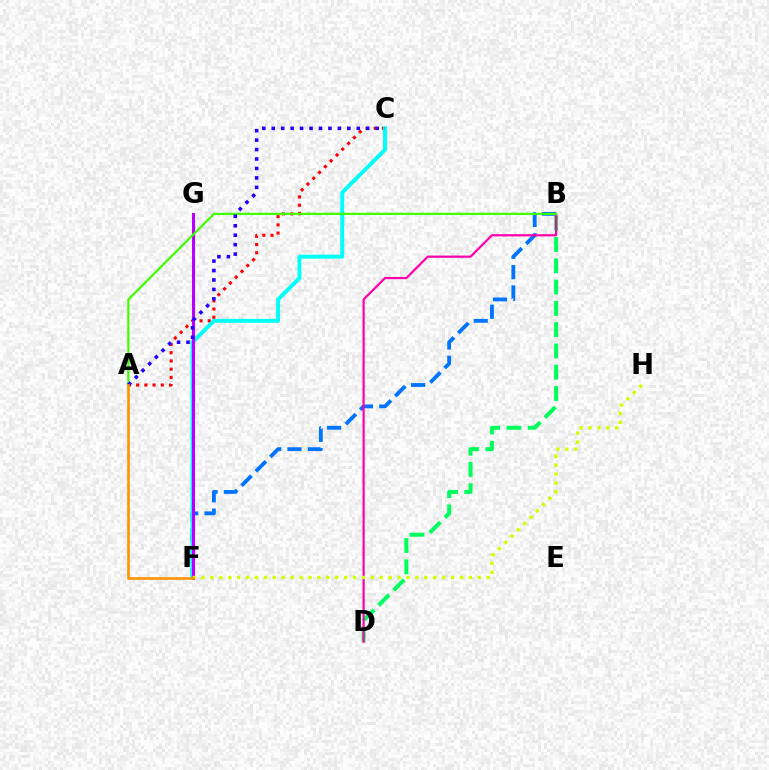{('B', 'F'): [{'color': '#0074ff', 'line_style': 'dashed', 'thickness': 2.76}], ('A', 'C'): [{'color': '#ff0000', 'line_style': 'dotted', 'thickness': 2.23}, {'color': '#2500ff', 'line_style': 'dotted', 'thickness': 2.57}], ('C', 'F'): [{'color': '#00fff6', 'line_style': 'solid', 'thickness': 2.83}], ('B', 'D'): [{'color': '#00ff5c', 'line_style': 'dashed', 'thickness': 2.89}, {'color': '#ff00ac', 'line_style': 'solid', 'thickness': 1.59}], ('F', 'G'): [{'color': '#b900ff', 'line_style': 'solid', 'thickness': 2.22}], ('A', 'B'): [{'color': '#3dff00', 'line_style': 'solid', 'thickness': 1.57}], ('F', 'H'): [{'color': '#d1ff00', 'line_style': 'dotted', 'thickness': 2.42}], ('A', 'F'): [{'color': '#ff9400', 'line_style': 'solid', 'thickness': 1.91}]}